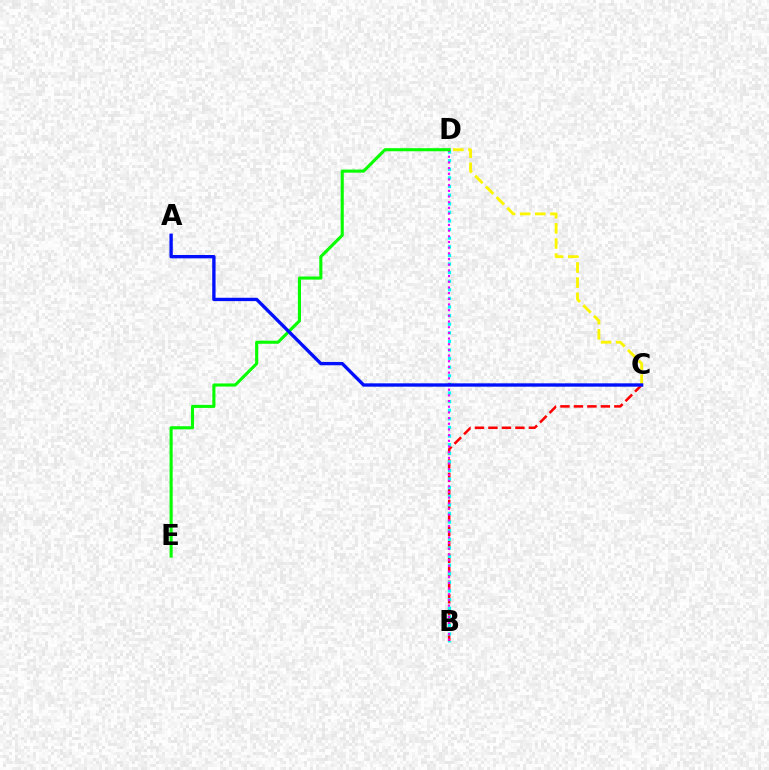{('B', 'C'): [{'color': '#ff0000', 'line_style': 'dashed', 'thickness': 1.83}], ('B', 'D'): [{'color': '#00fff6', 'line_style': 'dotted', 'thickness': 2.34}, {'color': '#ee00ff', 'line_style': 'dotted', 'thickness': 1.54}], ('C', 'D'): [{'color': '#fcf500', 'line_style': 'dashed', 'thickness': 2.06}], ('D', 'E'): [{'color': '#08ff00', 'line_style': 'solid', 'thickness': 2.23}], ('A', 'C'): [{'color': '#0010ff', 'line_style': 'solid', 'thickness': 2.41}]}